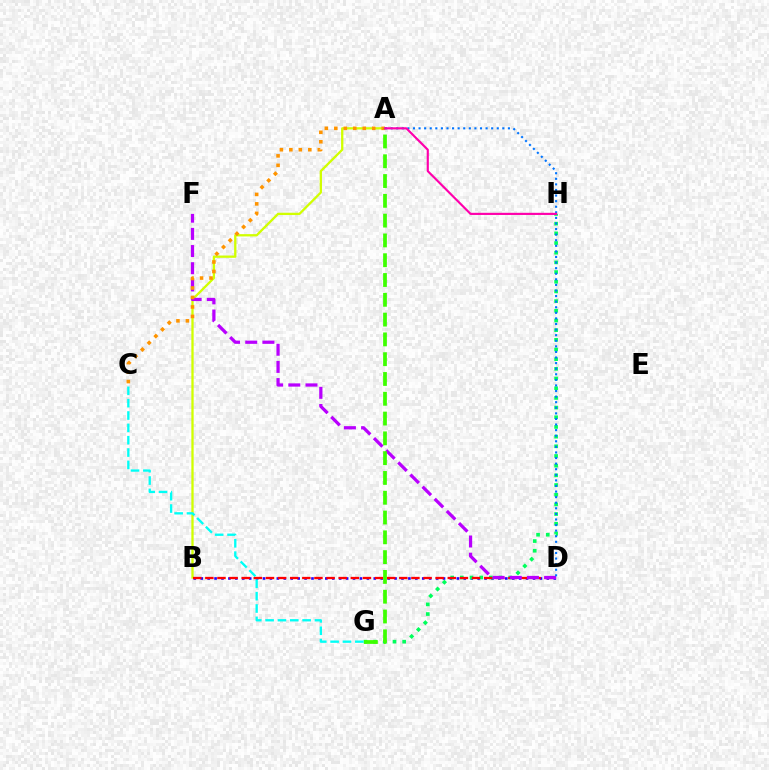{('B', 'D'): [{'color': '#2500ff', 'line_style': 'dotted', 'thickness': 1.88}, {'color': '#ff0000', 'line_style': 'dashed', 'thickness': 1.65}], ('G', 'H'): [{'color': '#00ff5c', 'line_style': 'dotted', 'thickness': 2.63}], ('A', 'B'): [{'color': '#d1ff00', 'line_style': 'solid', 'thickness': 1.65}], ('D', 'F'): [{'color': '#b900ff', 'line_style': 'dashed', 'thickness': 2.33}], ('C', 'G'): [{'color': '#00fff6', 'line_style': 'dashed', 'thickness': 1.68}], ('A', 'C'): [{'color': '#ff9400', 'line_style': 'dotted', 'thickness': 2.58}], ('A', 'D'): [{'color': '#0074ff', 'line_style': 'dotted', 'thickness': 1.52}], ('A', 'G'): [{'color': '#3dff00', 'line_style': 'dashed', 'thickness': 2.69}], ('A', 'H'): [{'color': '#ff00ac', 'line_style': 'solid', 'thickness': 1.55}]}